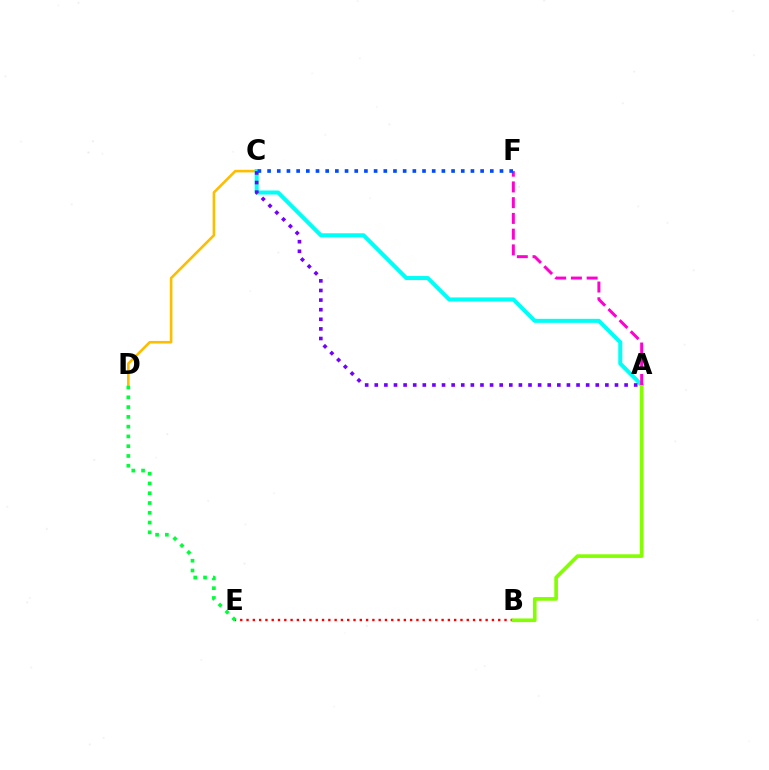{('C', 'D'): [{'color': '#ffbd00', 'line_style': 'solid', 'thickness': 1.87}], ('A', 'C'): [{'color': '#00fff6', 'line_style': 'solid', 'thickness': 2.89}, {'color': '#7200ff', 'line_style': 'dotted', 'thickness': 2.61}], ('B', 'E'): [{'color': '#ff0000', 'line_style': 'dotted', 'thickness': 1.71}], ('A', 'B'): [{'color': '#84ff00', 'line_style': 'solid', 'thickness': 2.63}], ('D', 'E'): [{'color': '#00ff39', 'line_style': 'dotted', 'thickness': 2.66}], ('A', 'F'): [{'color': '#ff00cf', 'line_style': 'dashed', 'thickness': 2.14}], ('C', 'F'): [{'color': '#004bff', 'line_style': 'dotted', 'thickness': 2.63}]}